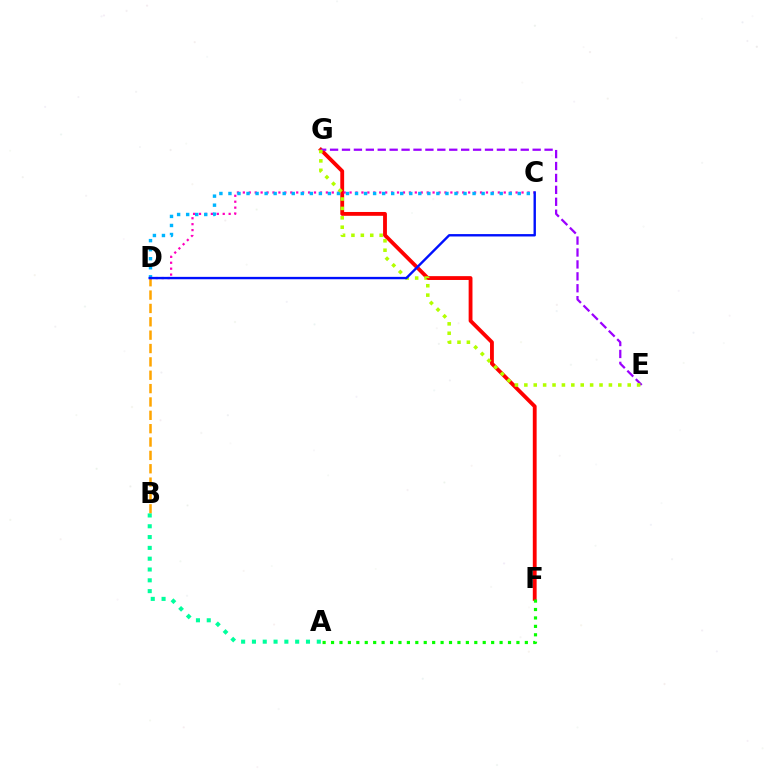{('B', 'D'): [{'color': '#ffa500', 'line_style': 'dashed', 'thickness': 1.81}], ('F', 'G'): [{'color': '#ff0000', 'line_style': 'solid', 'thickness': 2.76}], ('C', 'D'): [{'color': '#ff00bd', 'line_style': 'dotted', 'thickness': 1.61}, {'color': '#00b5ff', 'line_style': 'dotted', 'thickness': 2.46}, {'color': '#0010ff', 'line_style': 'solid', 'thickness': 1.72}], ('A', 'B'): [{'color': '#00ff9d', 'line_style': 'dotted', 'thickness': 2.94}], ('E', 'G'): [{'color': '#9b00ff', 'line_style': 'dashed', 'thickness': 1.62}, {'color': '#b3ff00', 'line_style': 'dotted', 'thickness': 2.55}], ('A', 'F'): [{'color': '#08ff00', 'line_style': 'dotted', 'thickness': 2.29}]}